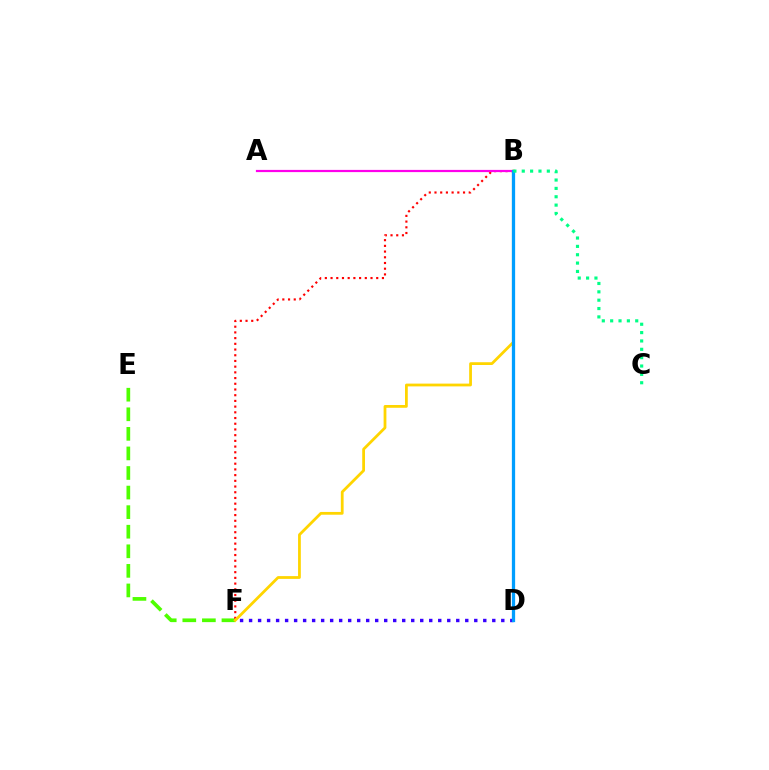{('D', 'F'): [{'color': '#3700ff', 'line_style': 'dotted', 'thickness': 2.45}], ('E', 'F'): [{'color': '#4fff00', 'line_style': 'dashed', 'thickness': 2.66}], ('B', 'F'): [{'color': '#ff0000', 'line_style': 'dotted', 'thickness': 1.55}, {'color': '#ffd500', 'line_style': 'solid', 'thickness': 2.0}], ('A', 'B'): [{'color': '#ff00ed', 'line_style': 'solid', 'thickness': 1.59}], ('B', 'D'): [{'color': '#009eff', 'line_style': 'solid', 'thickness': 2.35}], ('B', 'C'): [{'color': '#00ff86', 'line_style': 'dotted', 'thickness': 2.27}]}